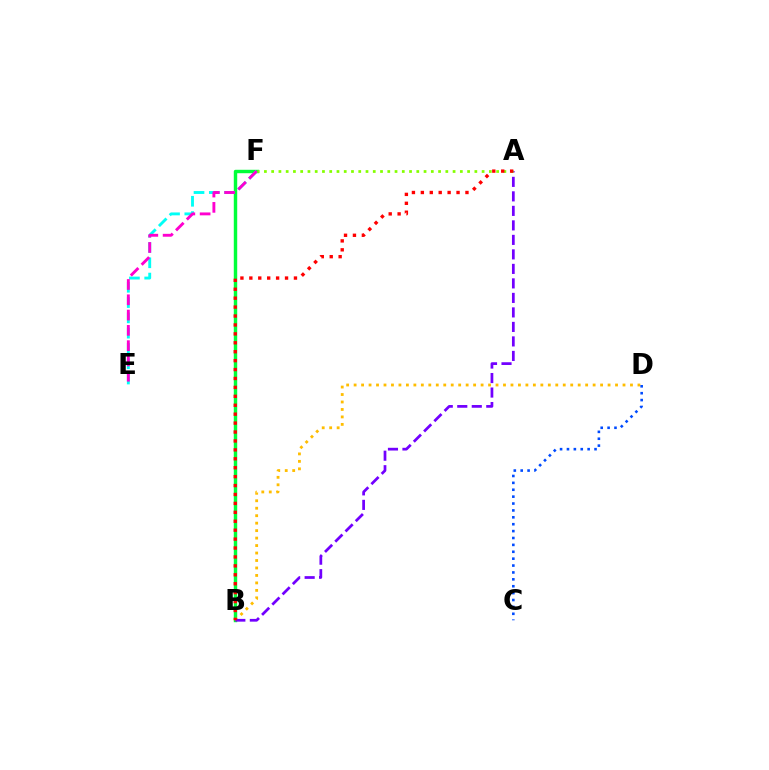{('B', 'F'): [{'color': '#00ff39', 'line_style': 'solid', 'thickness': 2.47}], ('E', 'F'): [{'color': '#00fff6', 'line_style': 'dashed', 'thickness': 2.08}, {'color': '#ff00cf', 'line_style': 'dashed', 'thickness': 2.08}], ('B', 'D'): [{'color': '#ffbd00', 'line_style': 'dotted', 'thickness': 2.03}], ('C', 'D'): [{'color': '#004bff', 'line_style': 'dotted', 'thickness': 1.87}], ('A', 'B'): [{'color': '#7200ff', 'line_style': 'dashed', 'thickness': 1.97}, {'color': '#ff0000', 'line_style': 'dotted', 'thickness': 2.42}], ('A', 'F'): [{'color': '#84ff00', 'line_style': 'dotted', 'thickness': 1.97}]}